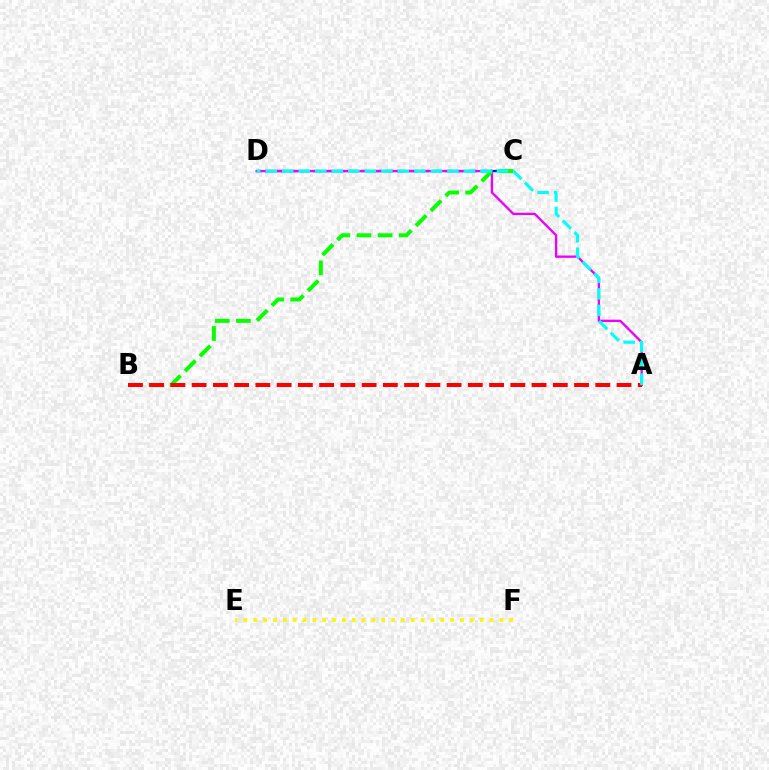{('C', 'D'): [{'color': '#0010ff', 'line_style': 'dashed', 'thickness': 1.63}], ('A', 'D'): [{'color': '#ee00ff', 'line_style': 'solid', 'thickness': 1.68}, {'color': '#00fff6', 'line_style': 'dashed', 'thickness': 2.24}], ('B', 'C'): [{'color': '#08ff00', 'line_style': 'dashed', 'thickness': 2.86}], ('E', 'F'): [{'color': '#fcf500', 'line_style': 'dotted', 'thickness': 2.67}], ('A', 'B'): [{'color': '#ff0000', 'line_style': 'dashed', 'thickness': 2.89}]}